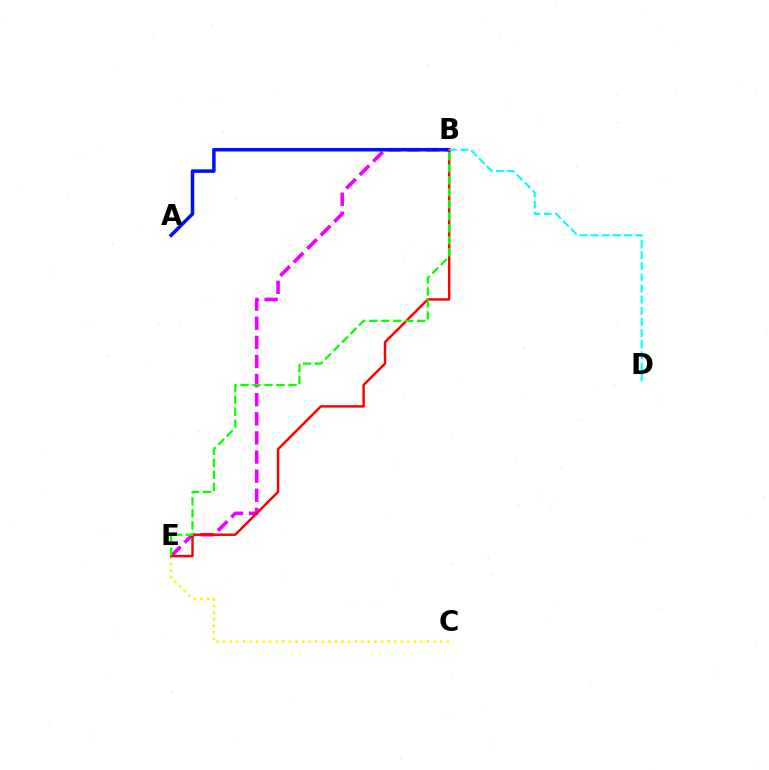{('B', 'E'): [{'color': '#ee00ff', 'line_style': 'dashed', 'thickness': 2.6}, {'color': '#ff0000', 'line_style': 'solid', 'thickness': 1.77}, {'color': '#08ff00', 'line_style': 'dashed', 'thickness': 1.63}], ('C', 'E'): [{'color': '#fcf500', 'line_style': 'dotted', 'thickness': 1.79}], ('A', 'B'): [{'color': '#0010ff', 'line_style': 'solid', 'thickness': 2.53}], ('B', 'D'): [{'color': '#00fff6', 'line_style': 'dashed', 'thickness': 1.51}]}